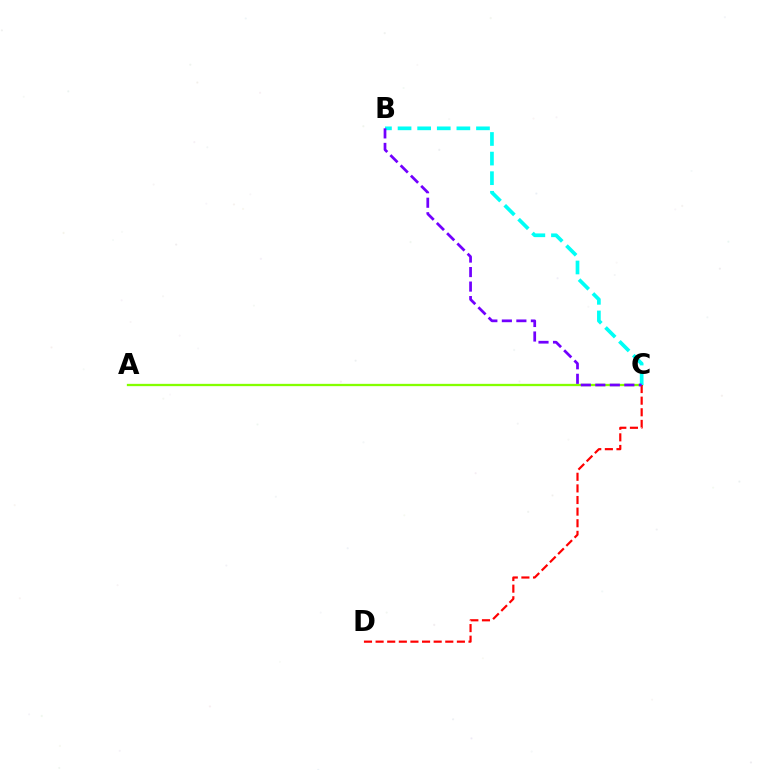{('A', 'C'): [{'color': '#84ff00', 'line_style': 'solid', 'thickness': 1.66}], ('C', 'D'): [{'color': '#ff0000', 'line_style': 'dashed', 'thickness': 1.58}], ('B', 'C'): [{'color': '#00fff6', 'line_style': 'dashed', 'thickness': 2.66}, {'color': '#7200ff', 'line_style': 'dashed', 'thickness': 1.97}]}